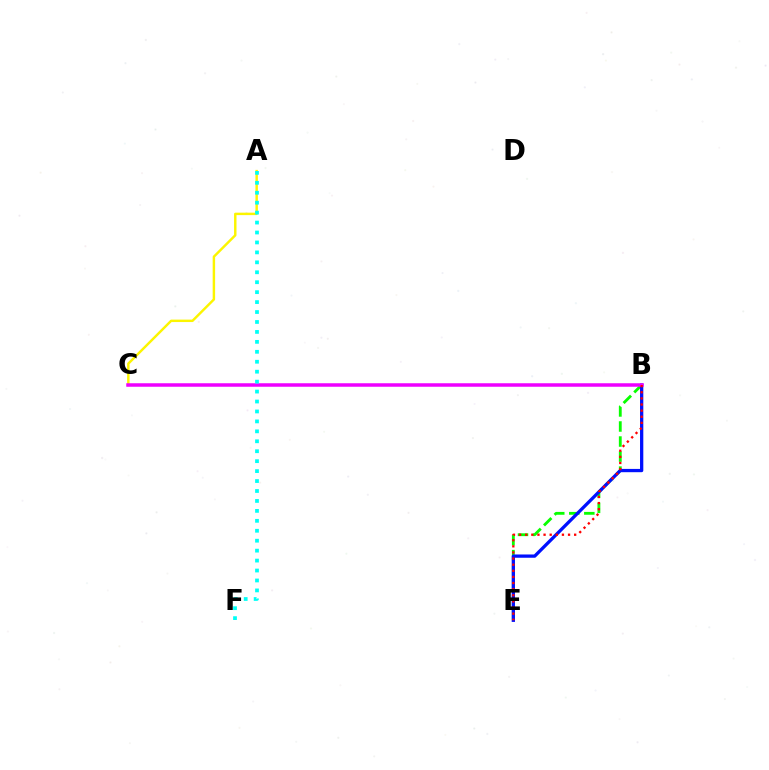{('B', 'E'): [{'color': '#08ff00', 'line_style': 'dashed', 'thickness': 2.04}, {'color': '#0010ff', 'line_style': 'solid', 'thickness': 2.36}, {'color': '#ff0000', 'line_style': 'dotted', 'thickness': 1.66}], ('A', 'C'): [{'color': '#fcf500', 'line_style': 'solid', 'thickness': 1.76}], ('B', 'C'): [{'color': '#ee00ff', 'line_style': 'solid', 'thickness': 2.52}], ('A', 'F'): [{'color': '#00fff6', 'line_style': 'dotted', 'thickness': 2.7}]}